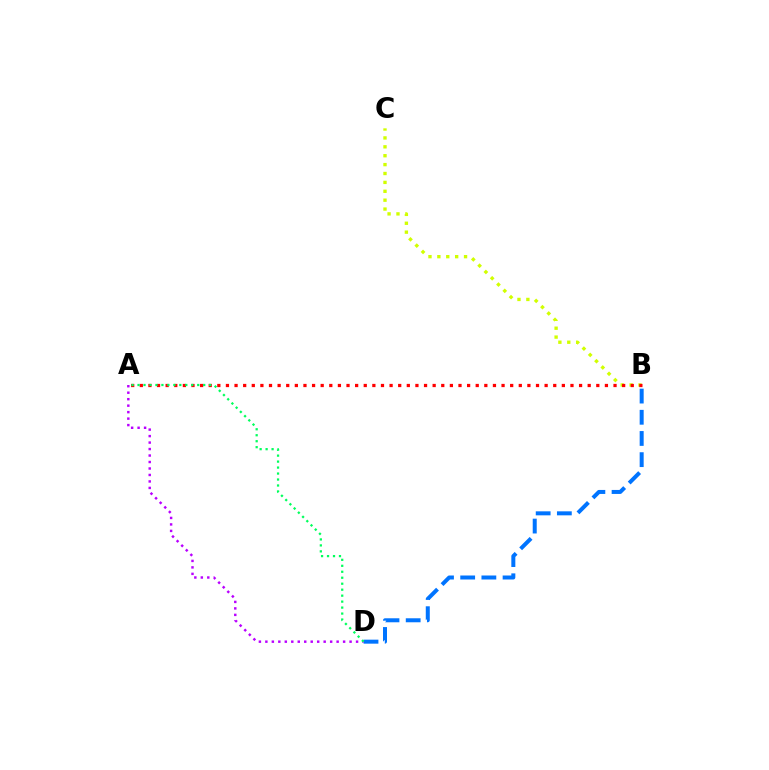{('B', 'C'): [{'color': '#d1ff00', 'line_style': 'dotted', 'thickness': 2.42}], ('B', 'D'): [{'color': '#0074ff', 'line_style': 'dashed', 'thickness': 2.88}], ('A', 'B'): [{'color': '#ff0000', 'line_style': 'dotted', 'thickness': 2.34}], ('A', 'D'): [{'color': '#b900ff', 'line_style': 'dotted', 'thickness': 1.76}, {'color': '#00ff5c', 'line_style': 'dotted', 'thickness': 1.62}]}